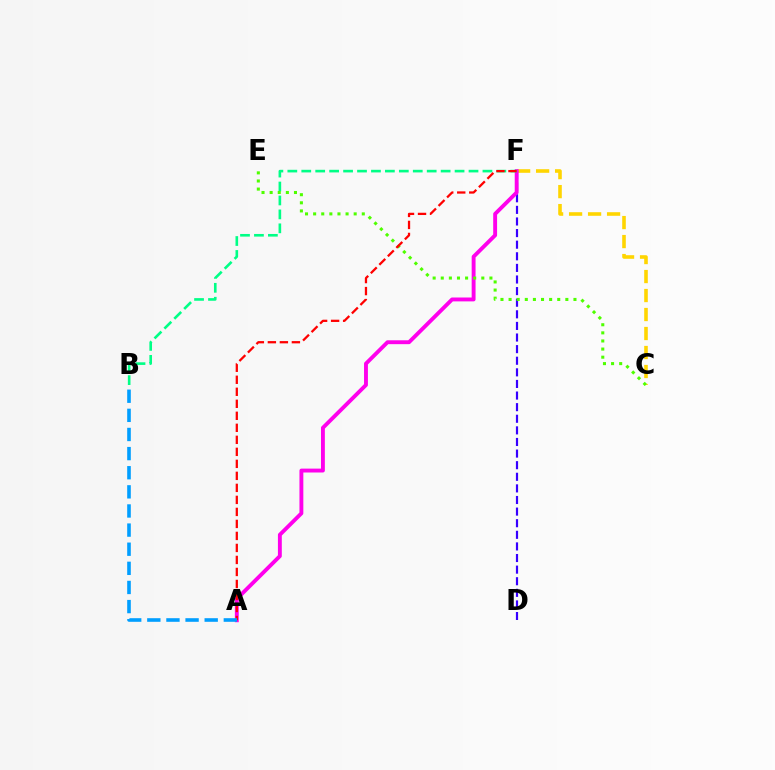{('C', 'F'): [{'color': '#ffd500', 'line_style': 'dashed', 'thickness': 2.58}], ('D', 'F'): [{'color': '#3700ff', 'line_style': 'dashed', 'thickness': 1.58}], ('A', 'F'): [{'color': '#ff00ed', 'line_style': 'solid', 'thickness': 2.8}, {'color': '#ff0000', 'line_style': 'dashed', 'thickness': 1.63}], ('B', 'F'): [{'color': '#00ff86', 'line_style': 'dashed', 'thickness': 1.89}], ('C', 'E'): [{'color': '#4fff00', 'line_style': 'dotted', 'thickness': 2.2}], ('A', 'B'): [{'color': '#009eff', 'line_style': 'dashed', 'thickness': 2.6}]}